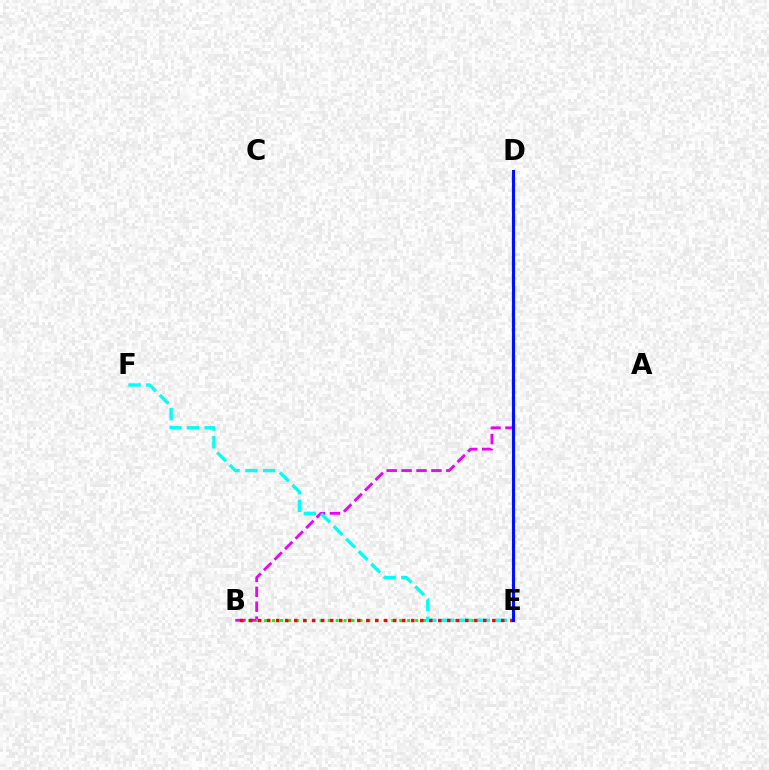{('D', 'E'): [{'color': '#fcf500', 'line_style': 'solid', 'thickness': 1.84}, {'color': '#0010ff', 'line_style': 'solid', 'thickness': 2.26}], ('B', 'D'): [{'color': '#ee00ff', 'line_style': 'dashed', 'thickness': 2.02}], ('B', 'E'): [{'color': '#08ff00', 'line_style': 'dotted', 'thickness': 2.16}, {'color': '#ff0000', 'line_style': 'dotted', 'thickness': 2.45}], ('E', 'F'): [{'color': '#00fff6', 'line_style': 'dashed', 'thickness': 2.41}]}